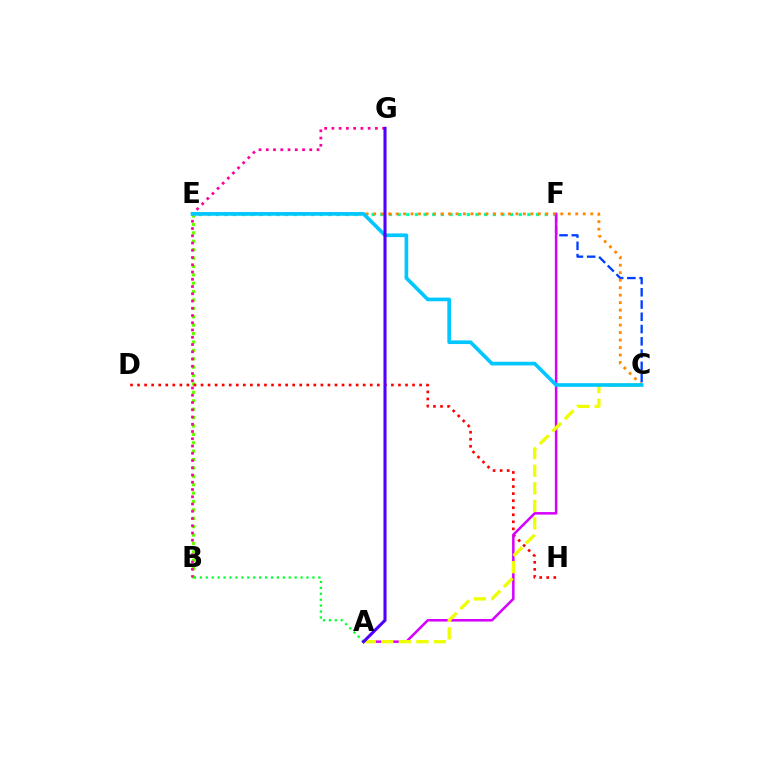{('C', 'F'): [{'color': '#003fff', 'line_style': 'dashed', 'thickness': 1.67}], ('B', 'E'): [{'color': '#66ff00', 'line_style': 'dotted', 'thickness': 2.28}], ('B', 'G'): [{'color': '#ff00a0', 'line_style': 'dotted', 'thickness': 1.97}], ('E', 'F'): [{'color': '#00ffaf', 'line_style': 'dotted', 'thickness': 2.35}], ('D', 'H'): [{'color': '#ff0000', 'line_style': 'dotted', 'thickness': 1.92}], ('A', 'F'): [{'color': '#d600ff', 'line_style': 'solid', 'thickness': 1.81}], ('C', 'E'): [{'color': '#ff8800', 'line_style': 'dotted', 'thickness': 2.03}, {'color': '#00c7ff', 'line_style': 'solid', 'thickness': 2.64}], ('A', 'C'): [{'color': '#eeff00', 'line_style': 'dashed', 'thickness': 2.38}], ('A', 'B'): [{'color': '#00ff27', 'line_style': 'dotted', 'thickness': 1.61}], ('A', 'G'): [{'color': '#4f00ff', 'line_style': 'solid', 'thickness': 2.22}]}